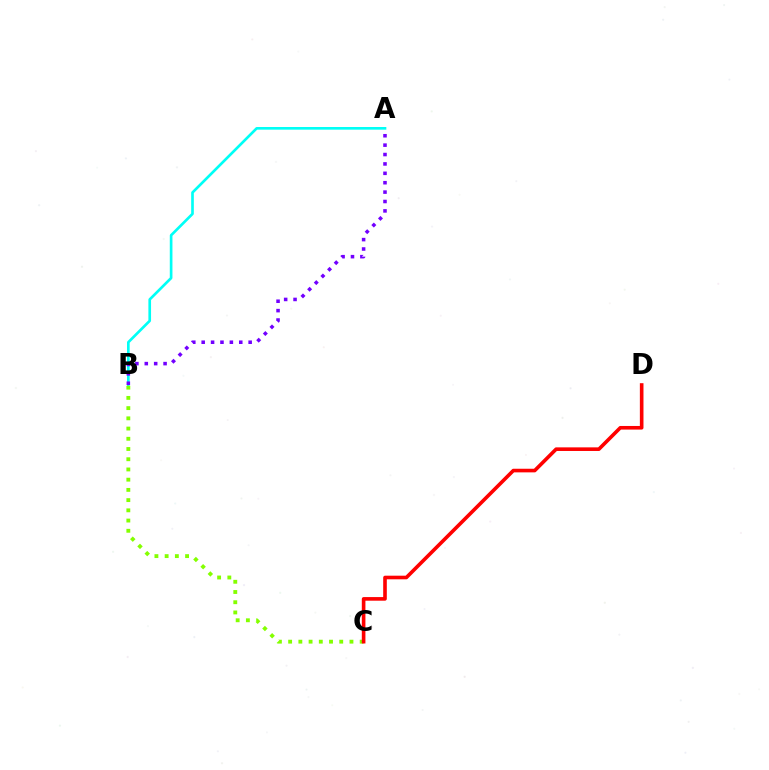{('A', 'B'): [{'color': '#00fff6', 'line_style': 'solid', 'thickness': 1.92}, {'color': '#7200ff', 'line_style': 'dotted', 'thickness': 2.55}], ('B', 'C'): [{'color': '#84ff00', 'line_style': 'dotted', 'thickness': 2.78}], ('C', 'D'): [{'color': '#ff0000', 'line_style': 'solid', 'thickness': 2.6}]}